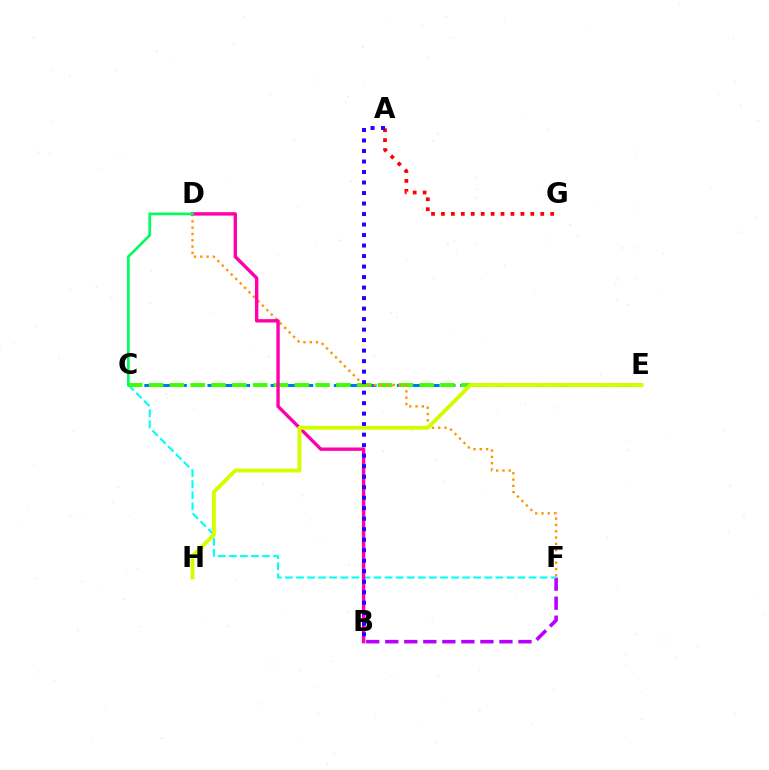{('B', 'F'): [{'color': '#b900ff', 'line_style': 'dashed', 'thickness': 2.59}], ('C', 'E'): [{'color': '#0074ff', 'line_style': 'dashed', 'thickness': 2.15}, {'color': '#3dff00', 'line_style': 'dashed', 'thickness': 2.83}], ('C', 'F'): [{'color': '#00fff6', 'line_style': 'dashed', 'thickness': 1.5}], ('A', 'G'): [{'color': '#ff0000', 'line_style': 'dotted', 'thickness': 2.7}], ('D', 'F'): [{'color': '#ff9400', 'line_style': 'dotted', 'thickness': 1.71}], ('B', 'D'): [{'color': '#ff00ac', 'line_style': 'solid', 'thickness': 2.44}], ('C', 'D'): [{'color': '#00ff5c', 'line_style': 'solid', 'thickness': 1.94}], ('A', 'B'): [{'color': '#2500ff', 'line_style': 'dotted', 'thickness': 2.85}], ('E', 'H'): [{'color': '#d1ff00', 'line_style': 'solid', 'thickness': 2.77}]}